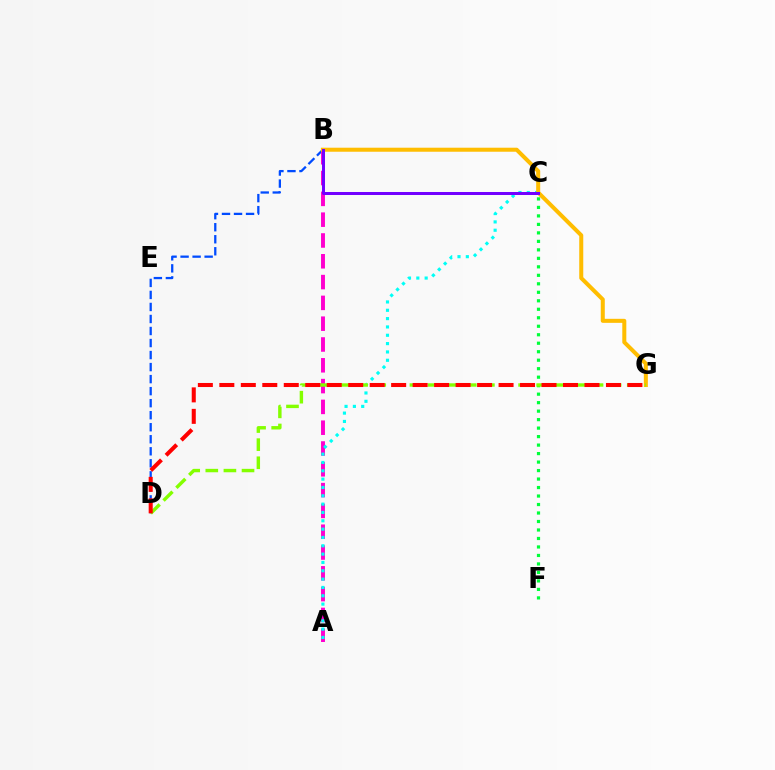{('C', 'F'): [{'color': '#00ff39', 'line_style': 'dotted', 'thickness': 2.31}], ('B', 'D'): [{'color': '#004bff', 'line_style': 'dashed', 'thickness': 1.63}], ('A', 'B'): [{'color': '#ff00cf', 'line_style': 'dashed', 'thickness': 2.83}], ('A', 'C'): [{'color': '#00fff6', 'line_style': 'dotted', 'thickness': 2.26}], ('B', 'G'): [{'color': '#ffbd00', 'line_style': 'solid', 'thickness': 2.9}], ('D', 'G'): [{'color': '#84ff00', 'line_style': 'dashed', 'thickness': 2.46}, {'color': '#ff0000', 'line_style': 'dashed', 'thickness': 2.92}], ('B', 'C'): [{'color': '#7200ff', 'line_style': 'solid', 'thickness': 2.16}]}